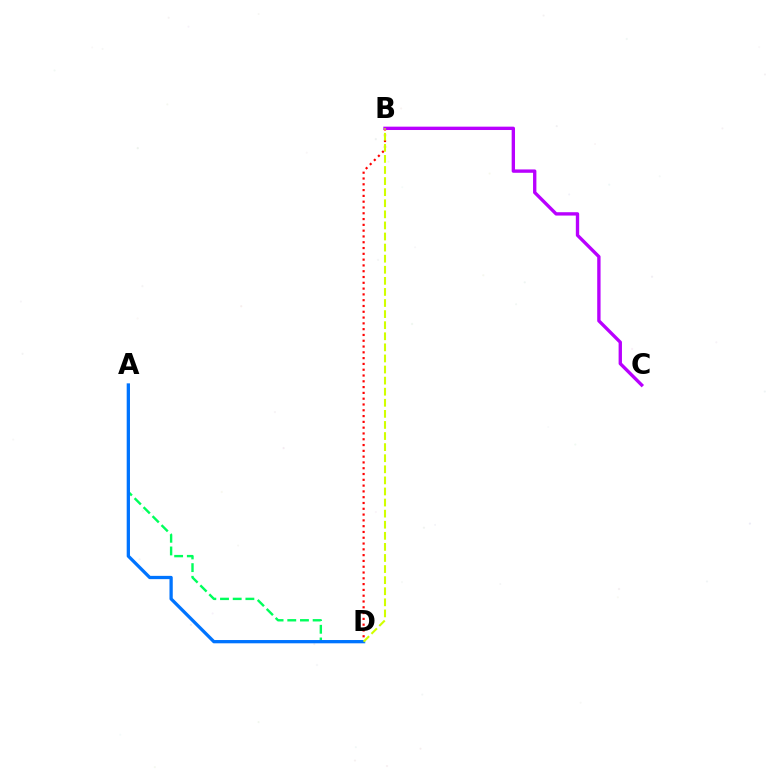{('A', 'D'): [{'color': '#00ff5c', 'line_style': 'dashed', 'thickness': 1.72}, {'color': '#0074ff', 'line_style': 'solid', 'thickness': 2.36}], ('B', 'D'): [{'color': '#ff0000', 'line_style': 'dotted', 'thickness': 1.57}, {'color': '#d1ff00', 'line_style': 'dashed', 'thickness': 1.51}], ('B', 'C'): [{'color': '#b900ff', 'line_style': 'solid', 'thickness': 2.41}]}